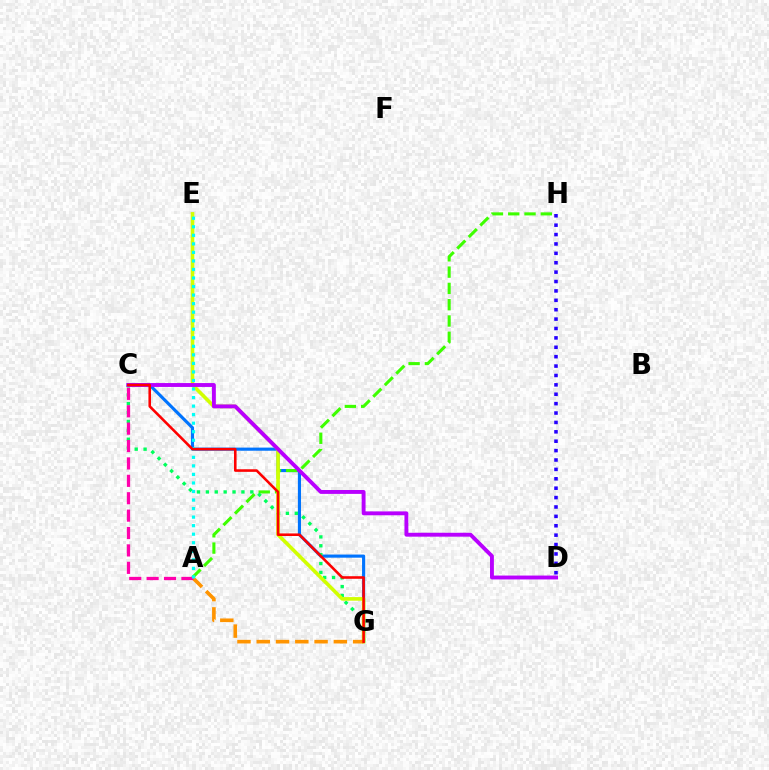{('C', 'G'): [{'color': '#0074ff', 'line_style': 'solid', 'thickness': 2.25}, {'color': '#00ff5c', 'line_style': 'dotted', 'thickness': 2.42}, {'color': '#ff0000', 'line_style': 'solid', 'thickness': 1.85}], ('A', 'H'): [{'color': '#3dff00', 'line_style': 'dashed', 'thickness': 2.21}], ('E', 'G'): [{'color': '#d1ff00', 'line_style': 'solid', 'thickness': 2.59}], ('C', 'D'): [{'color': '#b900ff', 'line_style': 'solid', 'thickness': 2.8}], ('D', 'H'): [{'color': '#2500ff', 'line_style': 'dotted', 'thickness': 2.55}], ('A', 'G'): [{'color': '#ff9400', 'line_style': 'dashed', 'thickness': 2.62}], ('A', 'C'): [{'color': '#ff00ac', 'line_style': 'dashed', 'thickness': 2.36}], ('A', 'E'): [{'color': '#00fff6', 'line_style': 'dotted', 'thickness': 2.32}]}